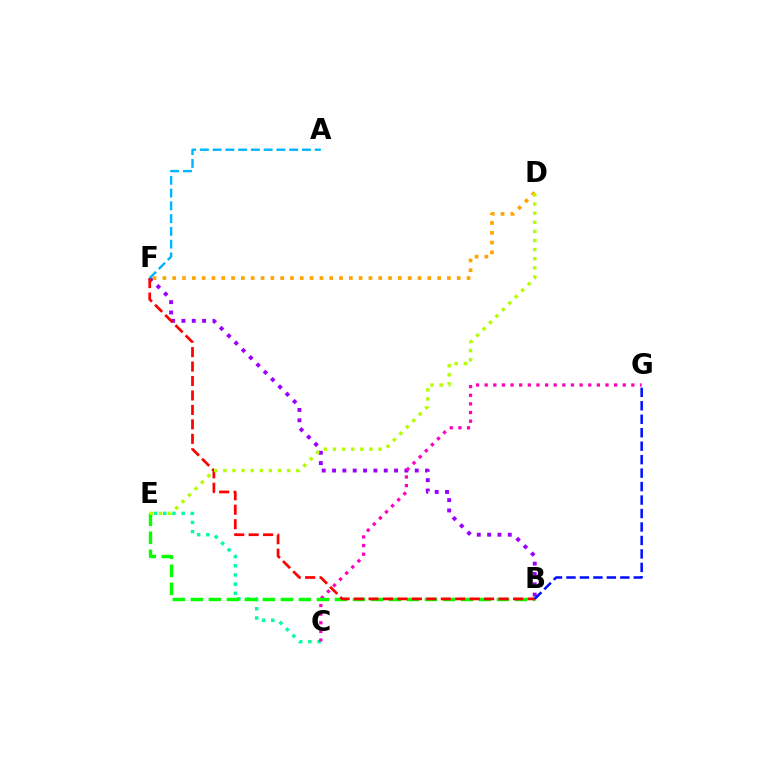{('C', 'E'): [{'color': '#00ff9d', 'line_style': 'dotted', 'thickness': 2.5}], ('B', 'F'): [{'color': '#9b00ff', 'line_style': 'dotted', 'thickness': 2.81}, {'color': '#ff0000', 'line_style': 'dashed', 'thickness': 1.96}], ('C', 'G'): [{'color': '#ff00bd', 'line_style': 'dotted', 'thickness': 2.34}], ('B', 'E'): [{'color': '#08ff00', 'line_style': 'dashed', 'thickness': 2.45}], ('A', 'F'): [{'color': '#00b5ff', 'line_style': 'dashed', 'thickness': 1.73}], ('D', 'F'): [{'color': '#ffa500', 'line_style': 'dotted', 'thickness': 2.67}], ('B', 'G'): [{'color': '#0010ff', 'line_style': 'dashed', 'thickness': 1.83}], ('D', 'E'): [{'color': '#b3ff00', 'line_style': 'dotted', 'thickness': 2.48}]}